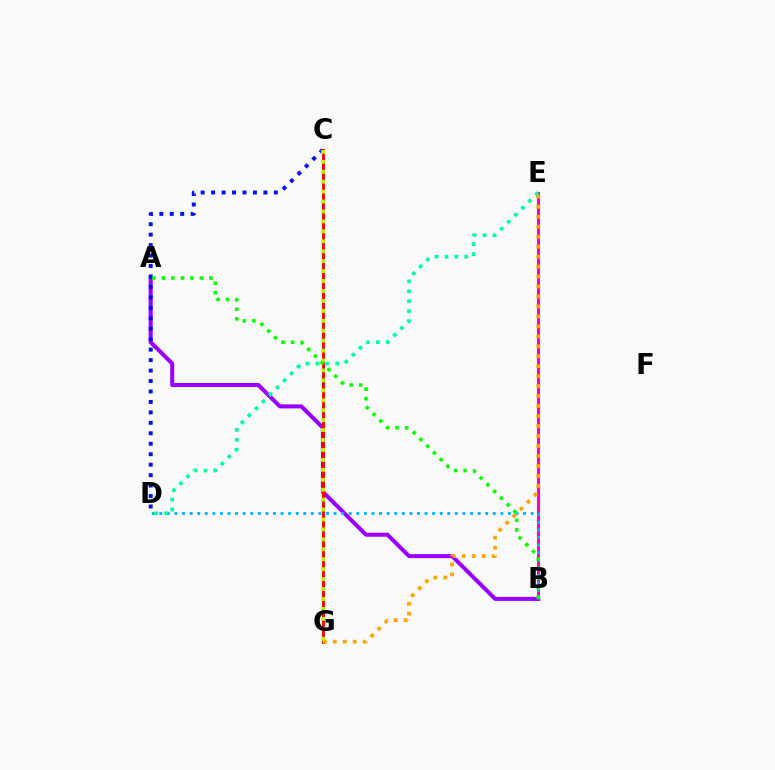{('B', 'E'): [{'color': '#ff00bd', 'line_style': 'solid', 'thickness': 2.19}], ('A', 'B'): [{'color': '#9b00ff', 'line_style': 'solid', 'thickness': 2.9}, {'color': '#08ff00', 'line_style': 'dotted', 'thickness': 2.59}], ('B', 'D'): [{'color': '#00b5ff', 'line_style': 'dotted', 'thickness': 2.06}], ('C', 'D'): [{'color': '#0010ff', 'line_style': 'dotted', 'thickness': 2.84}], ('C', 'G'): [{'color': '#ff0000', 'line_style': 'solid', 'thickness': 2.07}, {'color': '#b3ff00', 'line_style': 'dotted', 'thickness': 2.7}], ('D', 'E'): [{'color': '#00ff9d', 'line_style': 'dotted', 'thickness': 2.69}], ('E', 'G'): [{'color': '#ffa500', 'line_style': 'dotted', 'thickness': 2.71}]}